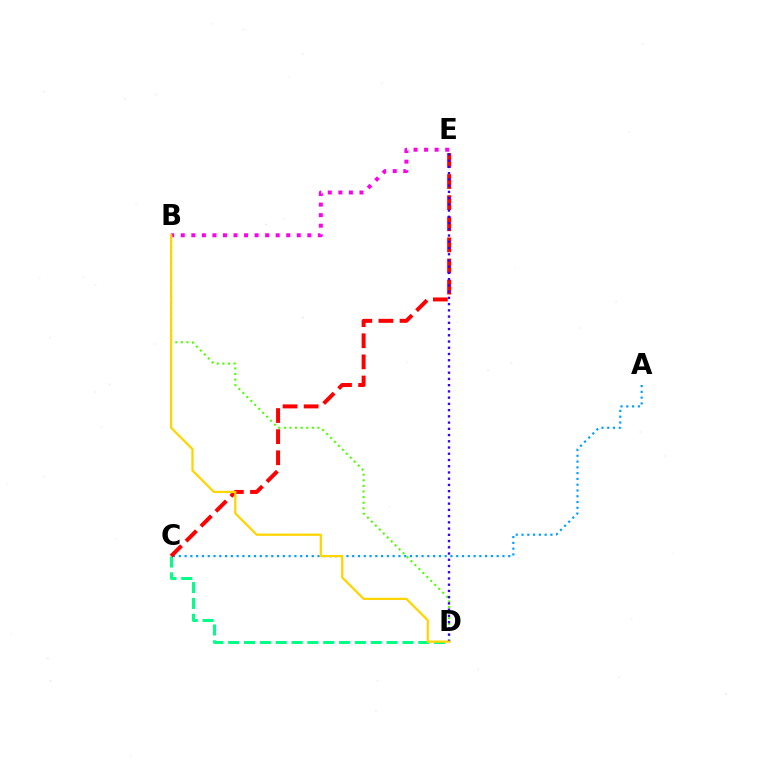{('B', 'E'): [{'color': '#ff00ed', 'line_style': 'dotted', 'thickness': 2.86}], ('A', 'C'): [{'color': '#009eff', 'line_style': 'dotted', 'thickness': 1.57}], ('C', 'D'): [{'color': '#00ff86', 'line_style': 'dashed', 'thickness': 2.15}], ('B', 'D'): [{'color': '#4fff00', 'line_style': 'dotted', 'thickness': 1.52}, {'color': '#ffd500', 'line_style': 'solid', 'thickness': 1.62}], ('C', 'E'): [{'color': '#ff0000', 'line_style': 'dashed', 'thickness': 2.87}], ('D', 'E'): [{'color': '#3700ff', 'line_style': 'dotted', 'thickness': 1.69}]}